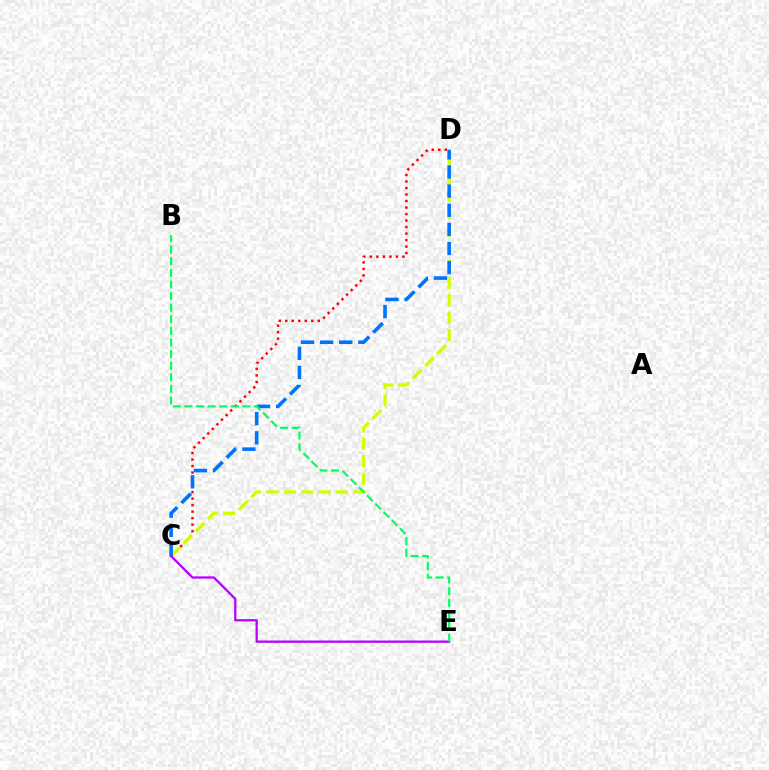{('C', 'D'): [{'color': '#ff0000', 'line_style': 'dotted', 'thickness': 1.77}, {'color': '#d1ff00', 'line_style': 'dashed', 'thickness': 2.36}, {'color': '#0074ff', 'line_style': 'dashed', 'thickness': 2.6}], ('C', 'E'): [{'color': '#b900ff', 'line_style': 'solid', 'thickness': 1.64}], ('B', 'E'): [{'color': '#00ff5c', 'line_style': 'dashed', 'thickness': 1.58}]}